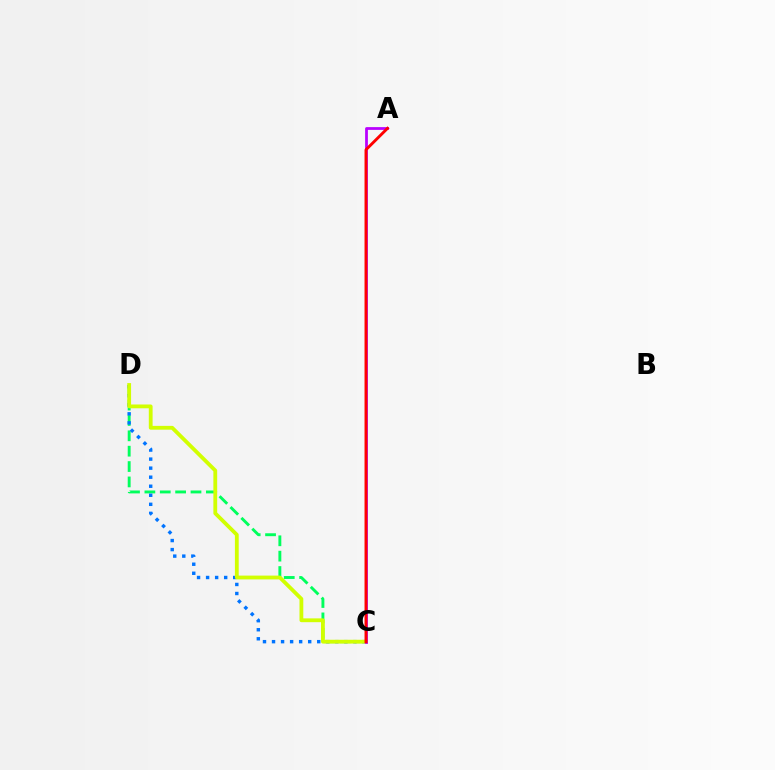{('C', 'D'): [{'color': '#00ff5c', 'line_style': 'dashed', 'thickness': 2.09}, {'color': '#0074ff', 'line_style': 'dotted', 'thickness': 2.46}, {'color': '#d1ff00', 'line_style': 'solid', 'thickness': 2.74}], ('A', 'C'): [{'color': '#b900ff', 'line_style': 'solid', 'thickness': 1.99}, {'color': '#ff0000', 'line_style': 'solid', 'thickness': 2.08}]}